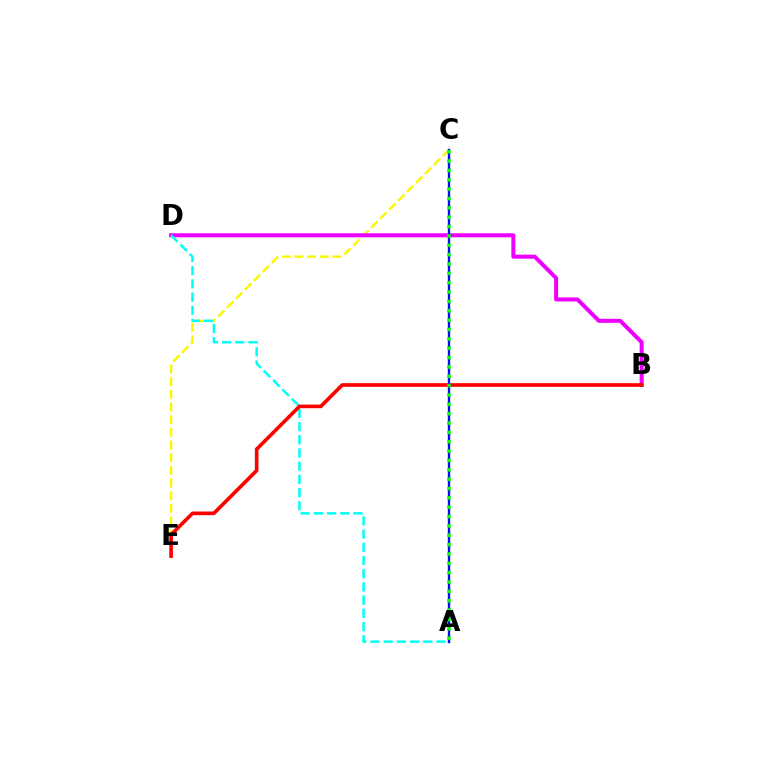{('C', 'E'): [{'color': '#fcf500', 'line_style': 'dashed', 'thickness': 1.72}], ('B', 'D'): [{'color': '#ee00ff', 'line_style': 'solid', 'thickness': 2.89}], ('A', 'D'): [{'color': '#00fff6', 'line_style': 'dashed', 'thickness': 1.79}], ('B', 'E'): [{'color': '#ff0000', 'line_style': 'solid', 'thickness': 2.62}], ('A', 'C'): [{'color': '#0010ff', 'line_style': 'solid', 'thickness': 1.7}, {'color': '#08ff00', 'line_style': 'dotted', 'thickness': 2.54}]}